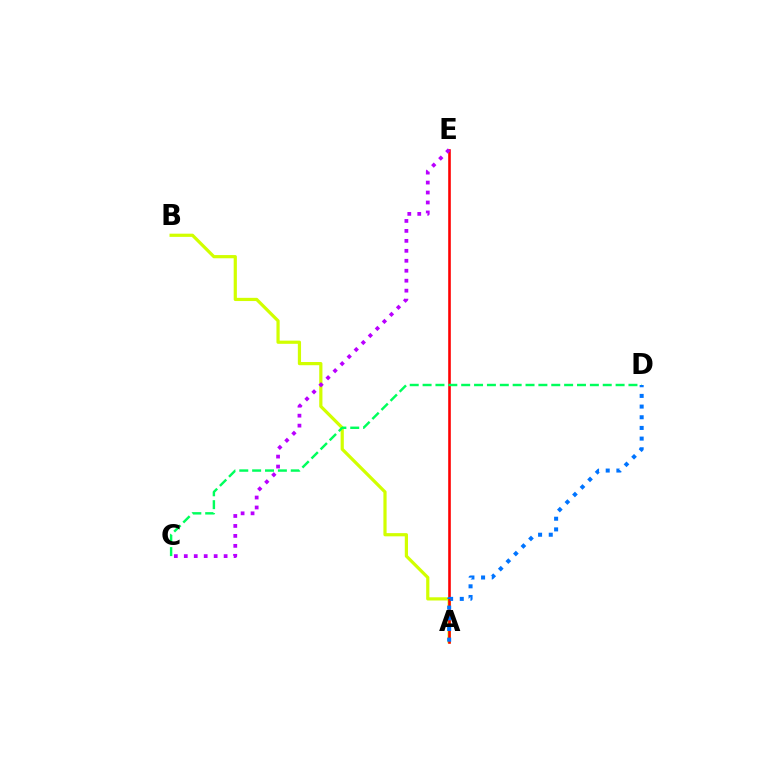{('A', 'B'): [{'color': '#d1ff00', 'line_style': 'solid', 'thickness': 2.31}], ('A', 'E'): [{'color': '#ff0000', 'line_style': 'solid', 'thickness': 1.88}], ('C', 'D'): [{'color': '#00ff5c', 'line_style': 'dashed', 'thickness': 1.75}], ('C', 'E'): [{'color': '#b900ff', 'line_style': 'dotted', 'thickness': 2.71}], ('A', 'D'): [{'color': '#0074ff', 'line_style': 'dotted', 'thickness': 2.9}]}